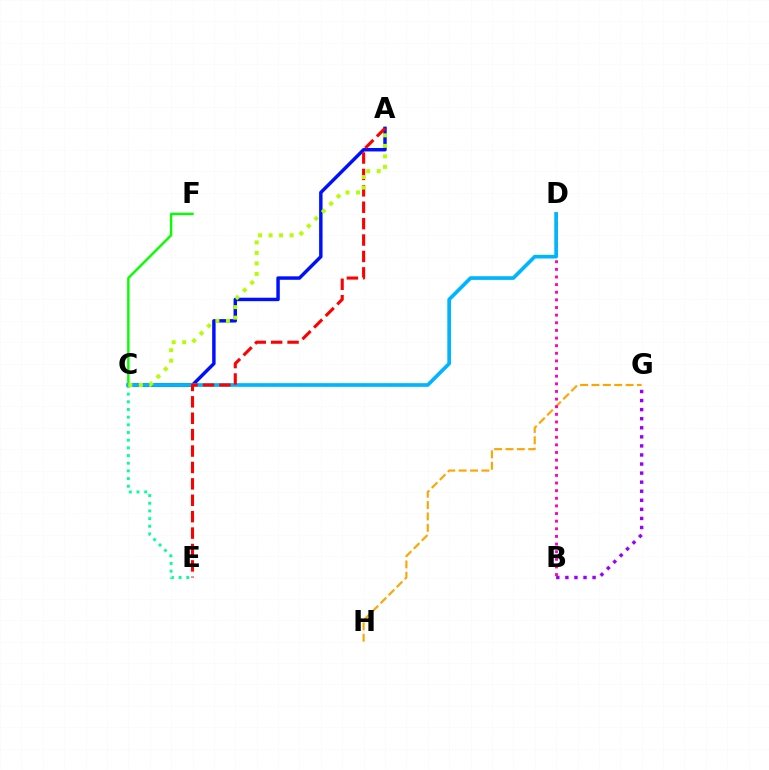{('G', 'H'): [{'color': '#ffa500', 'line_style': 'dashed', 'thickness': 1.54}], ('A', 'C'): [{'color': '#0010ff', 'line_style': 'solid', 'thickness': 2.48}, {'color': '#b3ff00', 'line_style': 'dotted', 'thickness': 2.86}], ('B', 'G'): [{'color': '#9b00ff', 'line_style': 'dotted', 'thickness': 2.46}], ('C', 'E'): [{'color': '#00ff9d', 'line_style': 'dotted', 'thickness': 2.09}], ('B', 'D'): [{'color': '#ff00bd', 'line_style': 'dotted', 'thickness': 2.07}], ('C', 'F'): [{'color': '#08ff00', 'line_style': 'solid', 'thickness': 1.73}], ('C', 'D'): [{'color': '#00b5ff', 'line_style': 'solid', 'thickness': 2.65}], ('A', 'E'): [{'color': '#ff0000', 'line_style': 'dashed', 'thickness': 2.23}]}